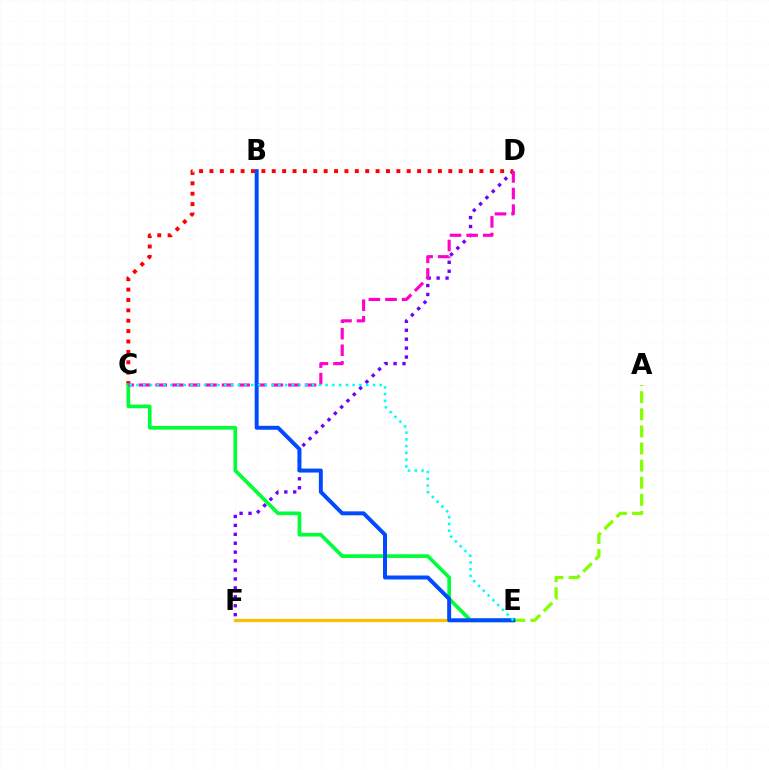{('D', 'F'): [{'color': '#7200ff', 'line_style': 'dotted', 'thickness': 2.43}], ('A', 'E'): [{'color': '#84ff00', 'line_style': 'dashed', 'thickness': 2.32}], ('C', 'D'): [{'color': '#ff0000', 'line_style': 'dotted', 'thickness': 2.82}, {'color': '#ff00cf', 'line_style': 'dashed', 'thickness': 2.25}], ('E', 'F'): [{'color': '#ffbd00', 'line_style': 'solid', 'thickness': 2.34}], ('C', 'E'): [{'color': '#00ff39', 'line_style': 'solid', 'thickness': 2.64}, {'color': '#00fff6', 'line_style': 'dotted', 'thickness': 1.84}], ('B', 'E'): [{'color': '#004bff', 'line_style': 'solid', 'thickness': 2.85}]}